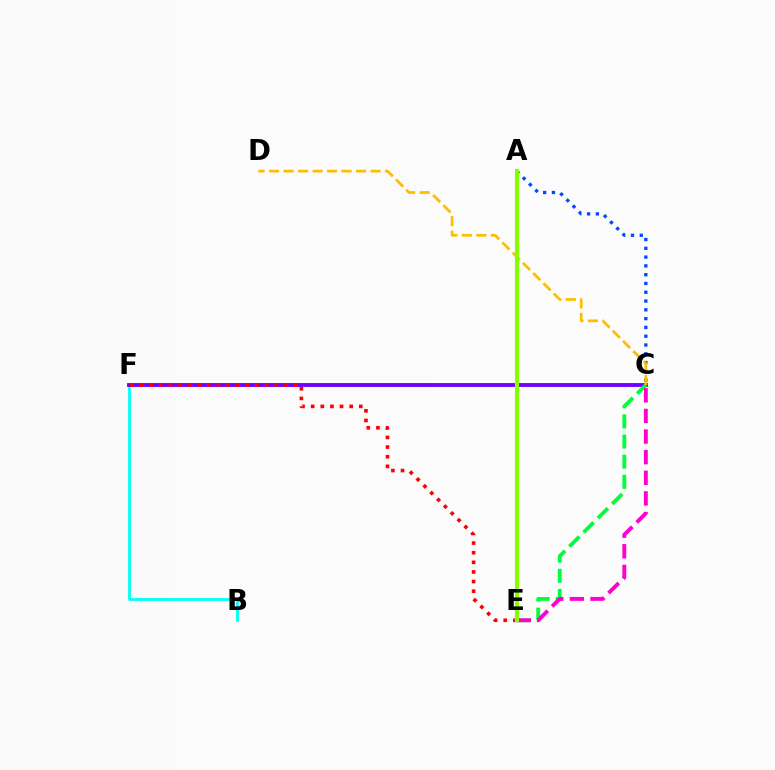{('A', 'C'): [{'color': '#004bff', 'line_style': 'dotted', 'thickness': 2.39}], ('B', 'F'): [{'color': '#00fff6', 'line_style': 'solid', 'thickness': 2.03}], ('C', 'F'): [{'color': '#7200ff', 'line_style': 'solid', 'thickness': 2.78}], ('C', 'E'): [{'color': '#00ff39', 'line_style': 'dashed', 'thickness': 2.74}, {'color': '#ff00cf', 'line_style': 'dashed', 'thickness': 2.8}], ('E', 'F'): [{'color': '#ff0000', 'line_style': 'dotted', 'thickness': 2.62}], ('C', 'D'): [{'color': '#ffbd00', 'line_style': 'dashed', 'thickness': 1.97}], ('A', 'E'): [{'color': '#84ff00', 'line_style': 'solid', 'thickness': 2.99}]}